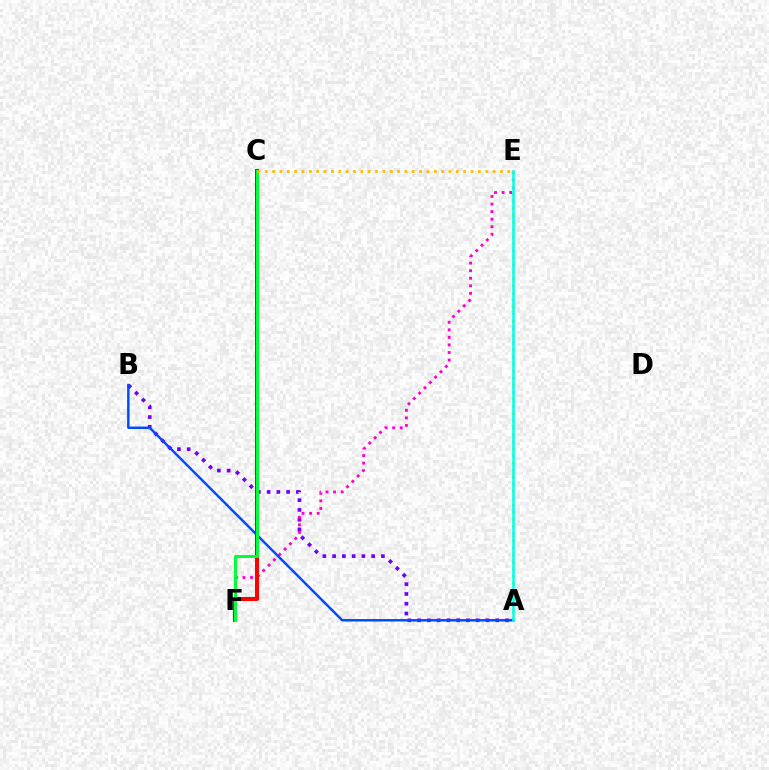{('A', 'B'): [{'color': '#7200ff', 'line_style': 'dotted', 'thickness': 2.65}, {'color': '#004bff', 'line_style': 'solid', 'thickness': 1.77}], ('E', 'F'): [{'color': '#ff00cf', 'line_style': 'dotted', 'thickness': 2.05}], ('A', 'E'): [{'color': '#84ff00', 'line_style': 'dotted', 'thickness': 1.92}, {'color': '#00fff6', 'line_style': 'solid', 'thickness': 1.82}], ('C', 'F'): [{'color': '#ff0000', 'line_style': 'solid', 'thickness': 2.91}, {'color': '#00ff39', 'line_style': 'solid', 'thickness': 2.14}], ('C', 'E'): [{'color': '#ffbd00', 'line_style': 'dotted', 'thickness': 2.0}]}